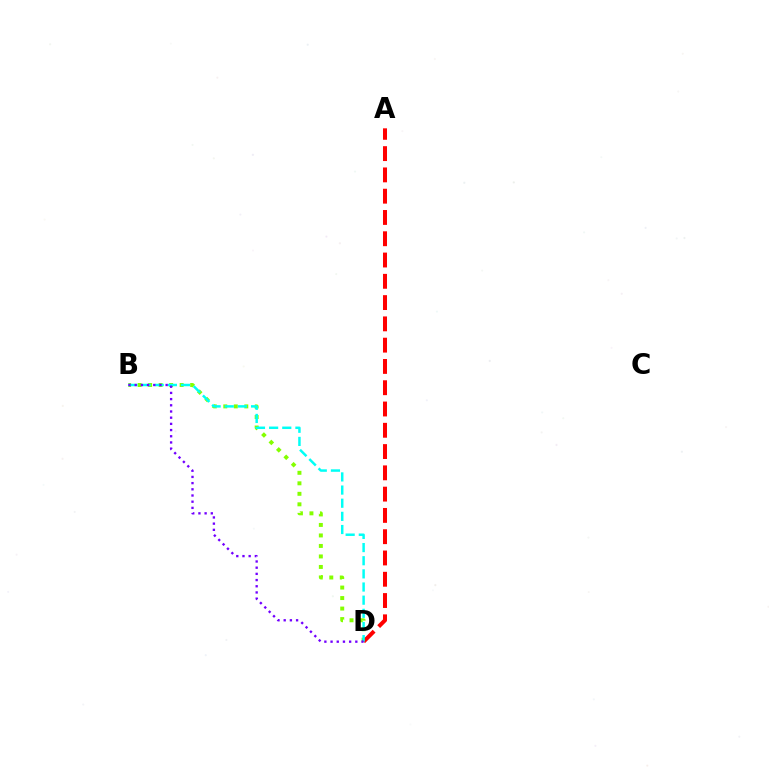{('B', 'D'): [{'color': '#84ff00', 'line_style': 'dotted', 'thickness': 2.85}, {'color': '#00fff6', 'line_style': 'dashed', 'thickness': 1.79}, {'color': '#7200ff', 'line_style': 'dotted', 'thickness': 1.68}], ('A', 'D'): [{'color': '#ff0000', 'line_style': 'dashed', 'thickness': 2.89}]}